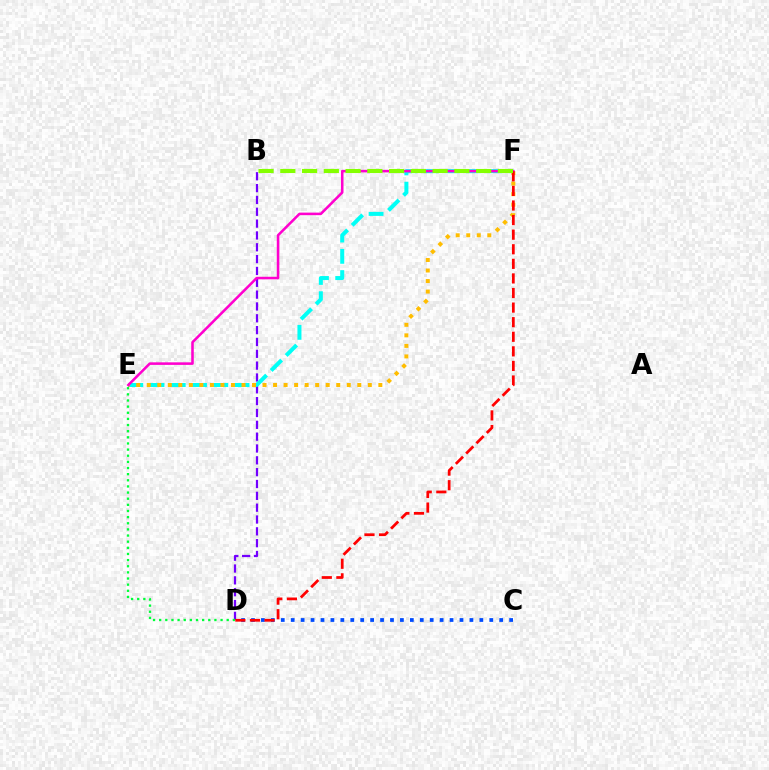{('B', 'D'): [{'color': '#7200ff', 'line_style': 'dashed', 'thickness': 1.61}], ('E', 'F'): [{'color': '#00fff6', 'line_style': 'dashed', 'thickness': 2.89}, {'color': '#ffbd00', 'line_style': 'dotted', 'thickness': 2.86}, {'color': '#ff00cf', 'line_style': 'solid', 'thickness': 1.84}], ('C', 'D'): [{'color': '#004bff', 'line_style': 'dotted', 'thickness': 2.7}], ('D', 'F'): [{'color': '#ff0000', 'line_style': 'dashed', 'thickness': 1.98}], ('B', 'F'): [{'color': '#84ff00', 'line_style': 'dashed', 'thickness': 2.96}], ('D', 'E'): [{'color': '#00ff39', 'line_style': 'dotted', 'thickness': 1.67}]}